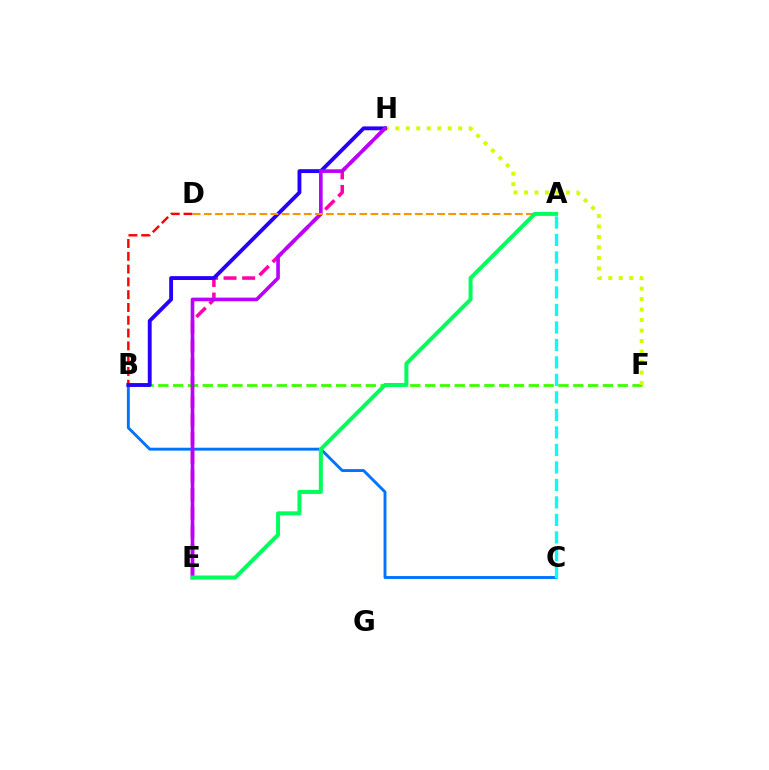{('B', 'D'): [{'color': '#ff0000', 'line_style': 'dashed', 'thickness': 1.74}], ('E', 'H'): [{'color': '#ff00ac', 'line_style': 'dashed', 'thickness': 2.52}, {'color': '#b900ff', 'line_style': 'solid', 'thickness': 2.61}], ('B', 'C'): [{'color': '#0074ff', 'line_style': 'solid', 'thickness': 2.09}], ('B', 'F'): [{'color': '#3dff00', 'line_style': 'dashed', 'thickness': 2.01}], ('F', 'H'): [{'color': '#d1ff00', 'line_style': 'dotted', 'thickness': 2.85}], ('B', 'H'): [{'color': '#2500ff', 'line_style': 'solid', 'thickness': 2.78}], ('A', 'D'): [{'color': '#ff9400', 'line_style': 'dashed', 'thickness': 1.51}], ('A', 'C'): [{'color': '#00fff6', 'line_style': 'dashed', 'thickness': 2.38}], ('A', 'E'): [{'color': '#00ff5c', 'line_style': 'solid', 'thickness': 2.87}]}